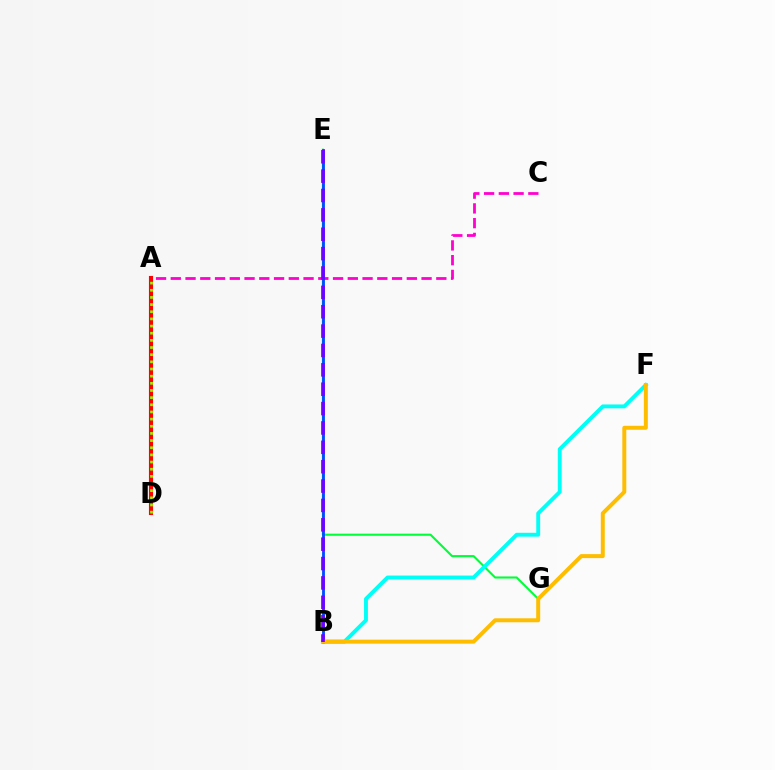{('A', 'C'): [{'color': '#ff00cf', 'line_style': 'dashed', 'thickness': 2.0}], ('E', 'G'): [{'color': '#00ff39', 'line_style': 'solid', 'thickness': 1.52}], ('B', 'E'): [{'color': '#004bff', 'line_style': 'solid', 'thickness': 2.04}, {'color': '#7200ff', 'line_style': 'dashed', 'thickness': 2.63}], ('B', 'F'): [{'color': '#00fff6', 'line_style': 'solid', 'thickness': 2.79}, {'color': '#ffbd00', 'line_style': 'solid', 'thickness': 2.87}], ('A', 'D'): [{'color': '#ff0000', 'line_style': 'solid', 'thickness': 2.96}, {'color': '#84ff00', 'line_style': 'dotted', 'thickness': 1.94}]}